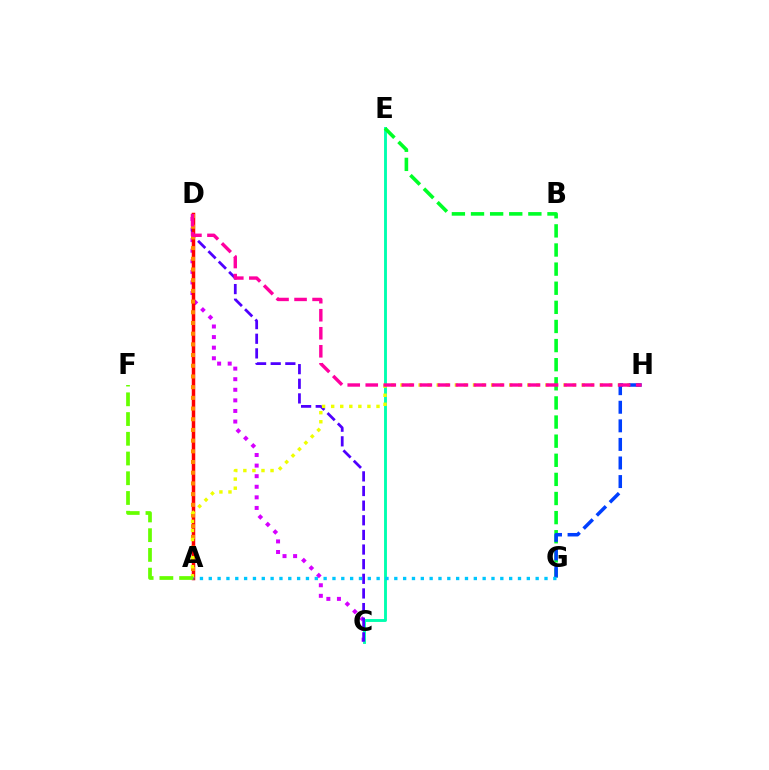{('C', 'D'): [{'color': '#d600ff', 'line_style': 'dotted', 'thickness': 2.88}, {'color': '#4f00ff', 'line_style': 'dashed', 'thickness': 1.99}], ('C', 'E'): [{'color': '#00ffaf', 'line_style': 'solid', 'thickness': 2.08}], ('A', 'D'): [{'color': '#ff0000', 'line_style': 'solid', 'thickness': 2.51}, {'color': '#ff8800', 'line_style': 'dotted', 'thickness': 2.91}], ('A', 'H'): [{'color': '#eeff00', 'line_style': 'dotted', 'thickness': 2.46}], ('E', 'G'): [{'color': '#00ff27', 'line_style': 'dashed', 'thickness': 2.6}], ('A', 'F'): [{'color': '#66ff00', 'line_style': 'dashed', 'thickness': 2.68}], ('G', 'H'): [{'color': '#003fff', 'line_style': 'dashed', 'thickness': 2.52}], ('A', 'G'): [{'color': '#00c7ff', 'line_style': 'dotted', 'thickness': 2.4}], ('D', 'H'): [{'color': '#ff00a0', 'line_style': 'dashed', 'thickness': 2.45}]}